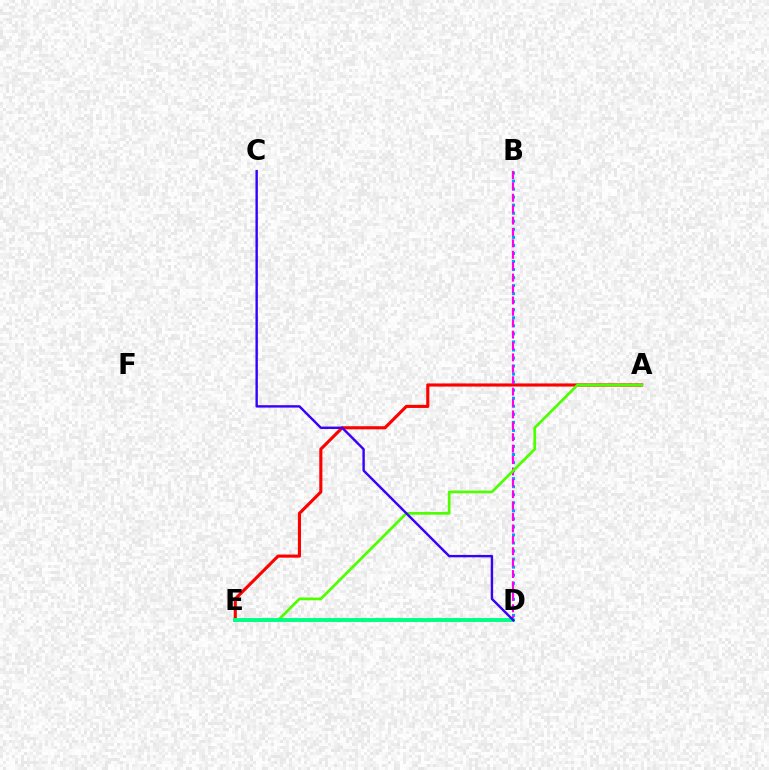{('D', 'E'): [{'color': '#ffd500', 'line_style': 'dotted', 'thickness': 2.03}, {'color': '#00ff86', 'line_style': 'solid', 'thickness': 2.81}], ('A', 'E'): [{'color': '#ff0000', 'line_style': 'solid', 'thickness': 2.24}, {'color': '#4fff00', 'line_style': 'solid', 'thickness': 1.96}], ('B', 'D'): [{'color': '#009eff', 'line_style': 'dotted', 'thickness': 2.19}, {'color': '#ff00ed', 'line_style': 'dashed', 'thickness': 1.55}], ('C', 'D'): [{'color': '#3700ff', 'line_style': 'solid', 'thickness': 1.73}]}